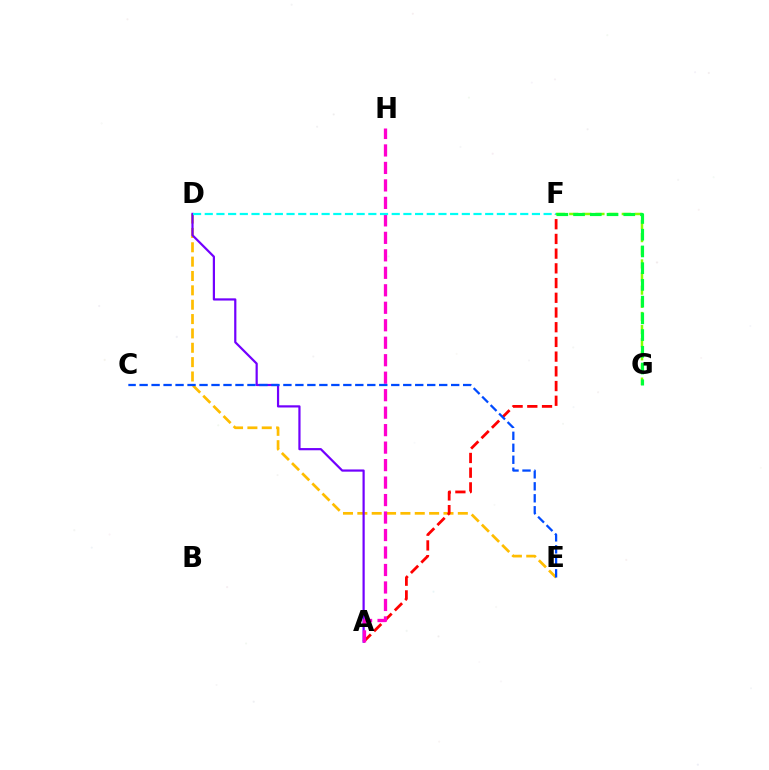{('D', 'E'): [{'color': '#ffbd00', 'line_style': 'dashed', 'thickness': 1.95}], ('A', 'D'): [{'color': '#7200ff', 'line_style': 'solid', 'thickness': 1.59}], ('A', 'F'): [{'color': '#ff0000', 'line_style': 'dashed', 'thickness': 2.0}], ('F', 'G'): [{'color': '#84ff00', 'line_style': 'dashed', 'thickness': 1.78}, {'color': '#00ff39', 'line_style': 'dashed', 'thickness': 2.27}], ('A', 'H'): [{'color': '#ff00cf', 'line_style': 'dashed', 'thickness': 2.37}], ('D', 'F'): [{'color': '#00fff6', 'line_style': 'dashed', 'thickness': 1.59}], ('C', 'E'): [{'color': '#004bff', 'line_style': 'dashed', 'thickness': 1.63}]}